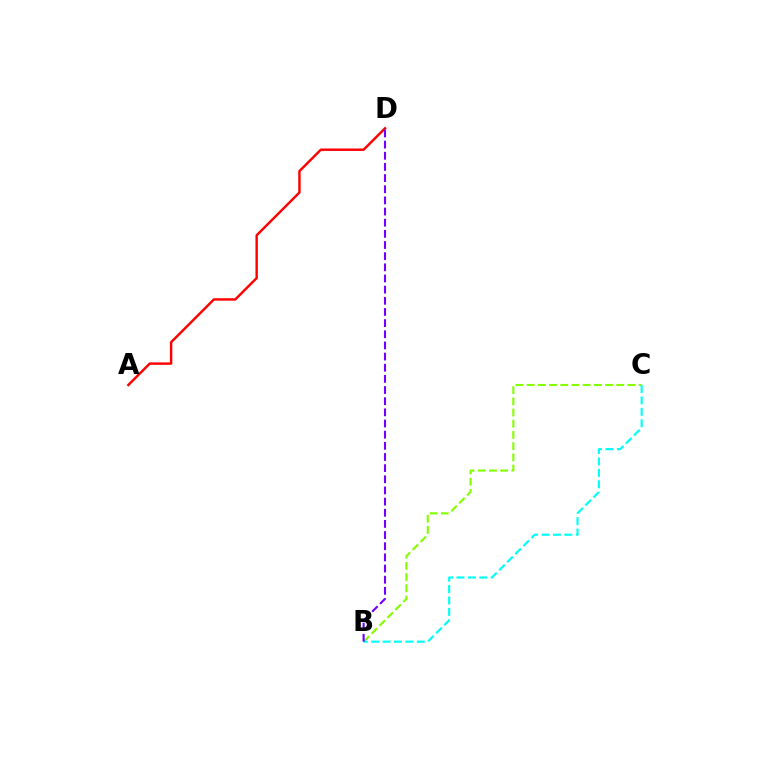{('A', 'D'): [{'color': '#ff0000', 'line_style': 'solid', 'thickness': 1.75}], ('B', 'C'): [{'color': '#84ff00', 'line_style': 'dashed', 'thickness': 1.52}, {'color': '#00fff6', 'line_style': 'dashed', 'thickness': 1.55}], ('B', 'D'): [{'color': '#7200ff', 'line_style': 'dashed', 'thickness': 1.52}]}